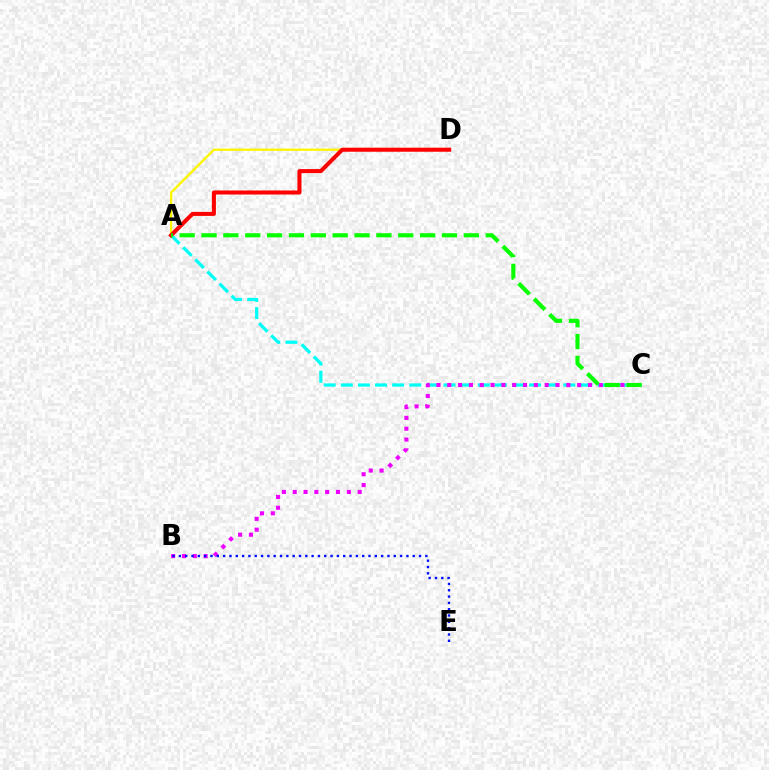{('A', 'C'): [{'color': '#00fff6', 'line_style': 'dashed', 'thickness': 2.33}, {'color': '#08ff00', 'line_style': 'dashed', 'thickness': 2.97}], ('A', 'D'): [{'color': '#fcf500', 'line_style': 'solid', 'thickness': 1.67}, {'color': '#ff0000', 'line_style': 'solid', 'thickness': 2.92}], ('B', 'C'): [{'color': '#ee00ff', 'line_style': 'dotted', 'thickness': 2.94}], ('B', 'E'): [{'color': '#0010ff', 'line_style': 'dotted', 'thickness': 1.72}]}